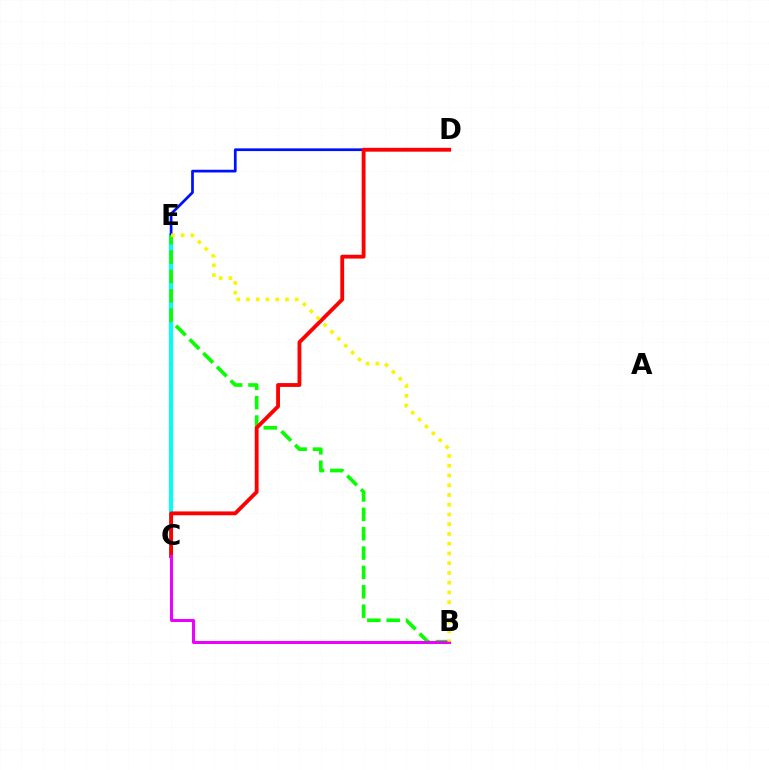{('C', 'E'): [{'color': '#00fff6', 'line_style': 'solid', 'thickness': 2.89}], ('D', 'E'): [{'color': '#0010ff', 'line_style': 'solid', 'thickness': 1.97}], ('B', 'E'): [{'color': '#08ff00', 'line_style': 'dashed', 'thickness': 2.63}, {'color': '#fcf500', 'line_style': 'dotted', 'thickness': 2.65}], ('C', 'D'): [{'color': '#ff0000', 'line_style': 'solid', 'thickness': 2.76}], ('B', 'C'): [{'color': '#ee00ff', 'line_style': 'solid', 'thickness': 2.16}]}